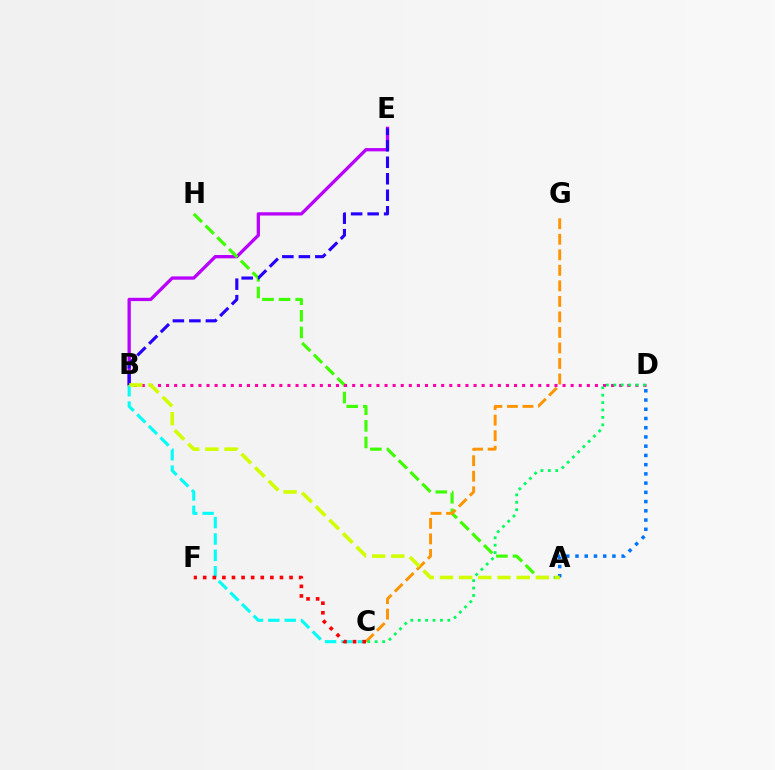{('B', 'E'): [{'color': '#b900ff', 'line_style': 'solid', 'thickness': 2.37}, {'color': '#2500ff', 'line_style': 'dashed', 'thickness': 2.24}], ('A', 'H'): [{'color': '#3dff00', 'line_style': 'dashed', 'thickness': 2.26}], ('B', 'D'): [{'color': '#ff00ac', 'line_style': 'dotted', 'thickness': 2.2}], ('C', 'G'): [{'color': '#ff9400', 'line_style': 'dashed', 'thickness': 2.11}], ('A', 'D'): [{'color': '#0074ff', 'line_style': 'dotted', 'thickness': 2.51}], ('C', 'D'): [{'color': '#00ff5c', 'line_style': 'dotted', 'thickness': 2.01}], ('B', 'C'): [{'color': '#00fff6', 'line_style': 'dashed', 'thickness': 2.23}], ('C', 'F'): [{'color': '#ff0000', 'line_style': 'dotted', 'thickness': 2.61}], ('A', 'B'): [{'color': '#d1ff00', 'line_style': 'dashed', 'thickness': 2.6}]}